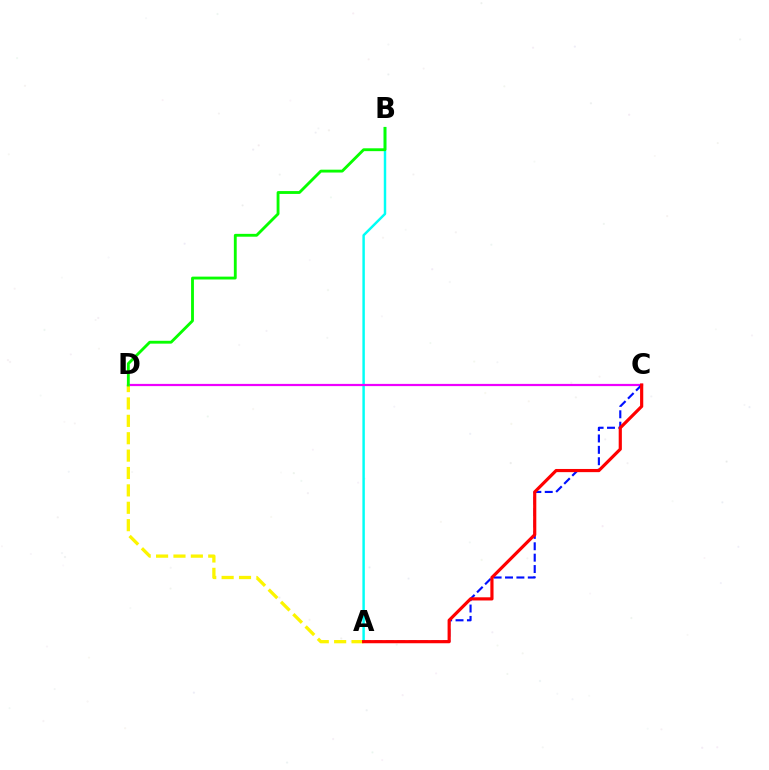{('A', 'B'): [{'color': '#00fff6', 'line_style': 'solid', 'thickness': 1.77}], ('C', 'D'): [{'color': '#ee00ff', 'line_style': 'solid', 'thickness': 1.6}], ('A', 'C'): [{'color': '#0010ff', 'line_style': 'dashed', 'thickness': 1.55}, {'color': '#ff0000', 'line_style': 'solid', 'thickness': 2.29}], ('A', 'D'): [{'color': '#fcf500', 'line_style': 'dashed', 'thickness': 2.36}], ('B', 'D'): [{'color': '#08ff00', 'line_style': 'solid', 'thickness': 2.05}]}